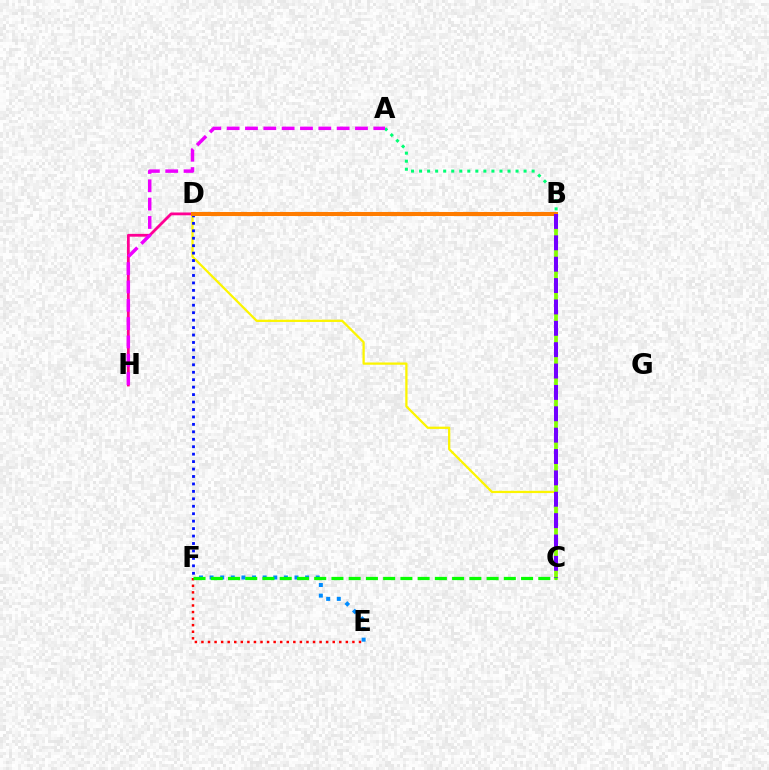{('D', 'H'): [{'color': '#ff0094', 'line_style': 'solid', 'thickness': 2.02}], ('A', 'B'): [{'color': '#00ff74', 'line_style': 'dotted', 'thickness': 2.18}], ('B', 'C'): [{'color': '#00fff6', 'line_style': 'solid', 'thickness': 1.61}, {'color': '#84ff00', 'line_style': 'solid', 'thickness': 2.68}, {'color': '#7200ff', 'line_style': 'dashed', 'thickness': 2.9}], ('C', 'D'): [{'color': '#fcf500', 'line_style': 'solid', 'thickness': 1.63}], ('D', 'F'): [{'color': '#0010ff', 'line_style': 'dotted', 'thickness': 2.02}], ('A', 'H'): [{'color': '#ee00ff', 'line_style': 'dashed', 'thickness': 2.49}], ('B', 'D'): [{'color': '#ff7c00', 'line_style': 'solid', 'thickness': 2.93}], ('E', 'F'): [{'color': '#ff0000', 'line_style': 'dotted', 'thickness': 1.78}, {'color': '#008cff', 'line_style': 'dotted', 'thickness': 2.88}], ('C', 'F'): [{'color': '#08ff00', 'line_style': 'dashed', 'thickness': 2.34}]}